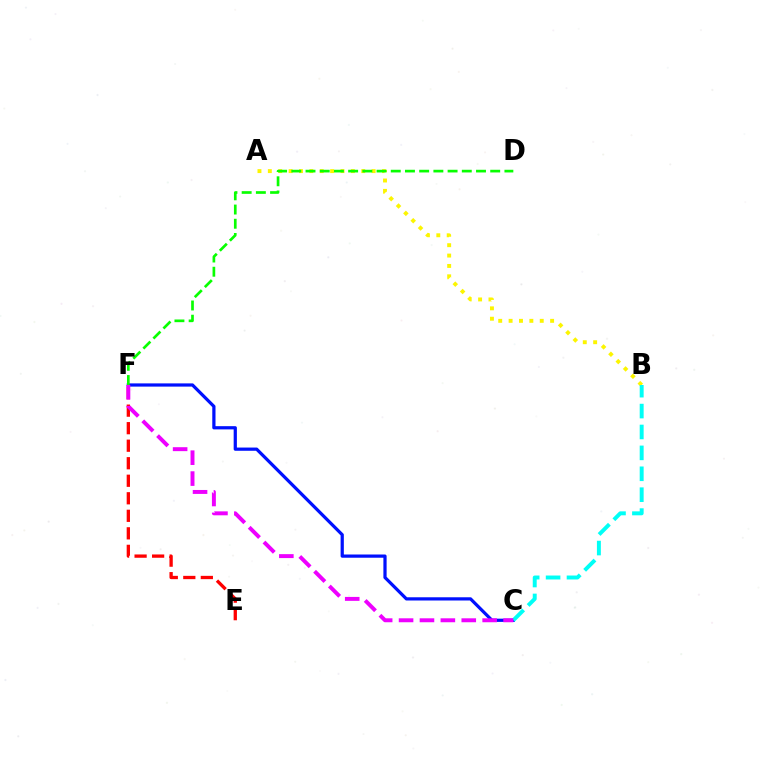{('A', 'B'): [{'color': '#fcf500', 'line_style': 'dotted', 'thickness': 2.82}], ('C', 'F'): [{'color': '#0010ff', 'line_style': 'solid', 'thickness': 2.32}, {'color': '#ee00ff', 'line_style': 'dashed', 'thickness': 2.84}], ('E', 'F'): [{'color': '#ff0000', 'line_style': 'dashed', 'thickness': 2.38}], ('D', 'F'): [{'color': '#08ff00', 'line_style': 'dashed', 'thickness': 1.93}], ('B', 'C'): [{'color': '#00fff6', 'line_style': 'dashed', 'thickness': 2.84}]}